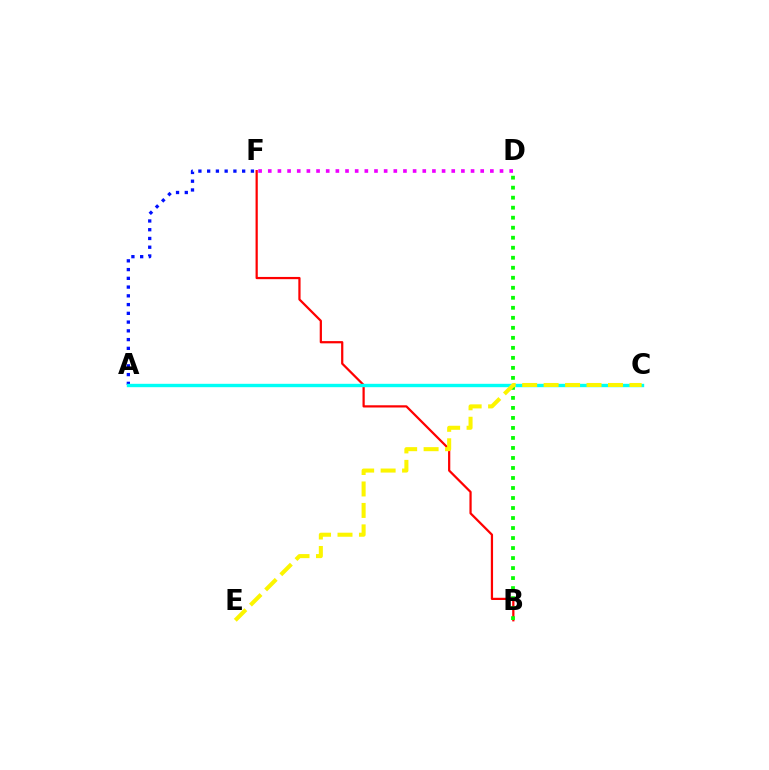{('B', 'F'): [{'color': '#ff0000', 'line_style': 'solid', 'thickness': 1.61}], ('B', 'D'): [{'color': '#08ff00', 'line_style': 'dotted', 'thickness': 2.72}], ('A', 'F'): [{'color': '#0010ff', 'line_style': 'dotted', 'thickness': 2.38}], ('D', 'F'): [{'color': '#ee00ff', 'line_style': 'dotted', 'thickness': 2.62}], ('A', 'C'): [{'color': '#00fff6', 'line_style': 'solid', 'thickness': 2.43}], ('C', 'E'): [{'color': '#fcf500', 'line_style': 'dashed', 'thickness': 2.91}]}